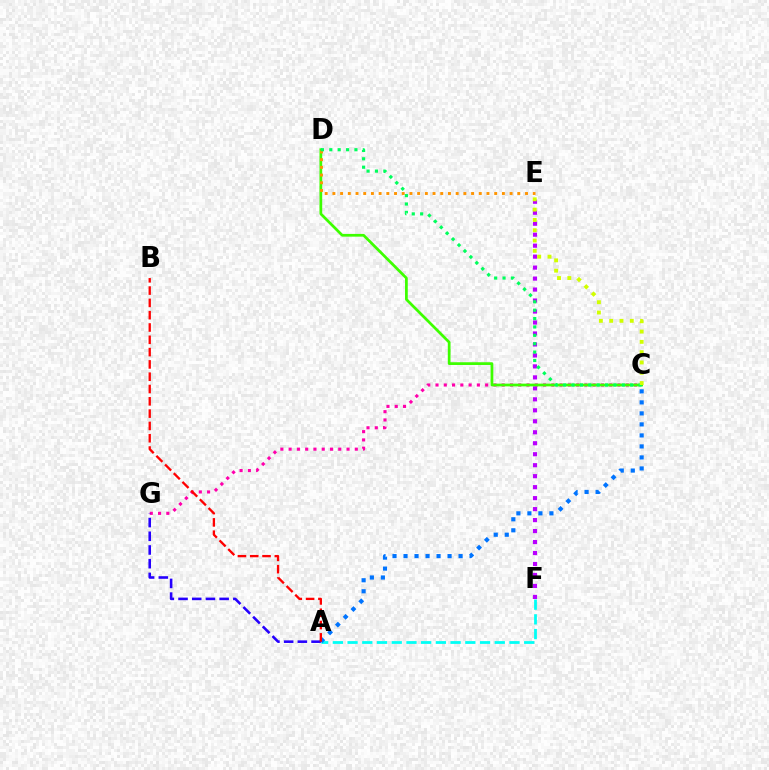{('C', 'G'): [{'color': '#ff00ac', 'line_style': 'dotted', 'thickness': 2.25}], ('E', 'F'): [{'color': '#b900ff', 'line_style': 'dotted', 'thickness': 2.98}], ('A', 'F'): [{'color': '#00fff6', 'line_style': 'dashed', 'thickness': 2.0}], ('A', 'C'): [{'color': '#0074ff', 'line_style': 'dotted', 'thickness': 2.99}], ('C', 'D'): [{'color': '#3dff00', 'line_style': 'solid', 'thickness': 1.97}, {'color': '#00ff5c', 'line_style': 'dotted', 'thickness': 2.28}], ('D', 'E'): [{'color': '#ff9400', 'line_style': 'dotted', 'thickness': 2.09}], ('A', 'G'): [{'color': '#2500ff', 'line_style': 'dashed', 'thickness': 1.86}], ('C', 'E'): [{'color': '#d1ff00', 'line_style': 'dotted', 'thickness': 2.8}], ('A', 'B'): [{'color': '#ff0000', 'line_style': 'dashed', 'thickness': 1.67}]}